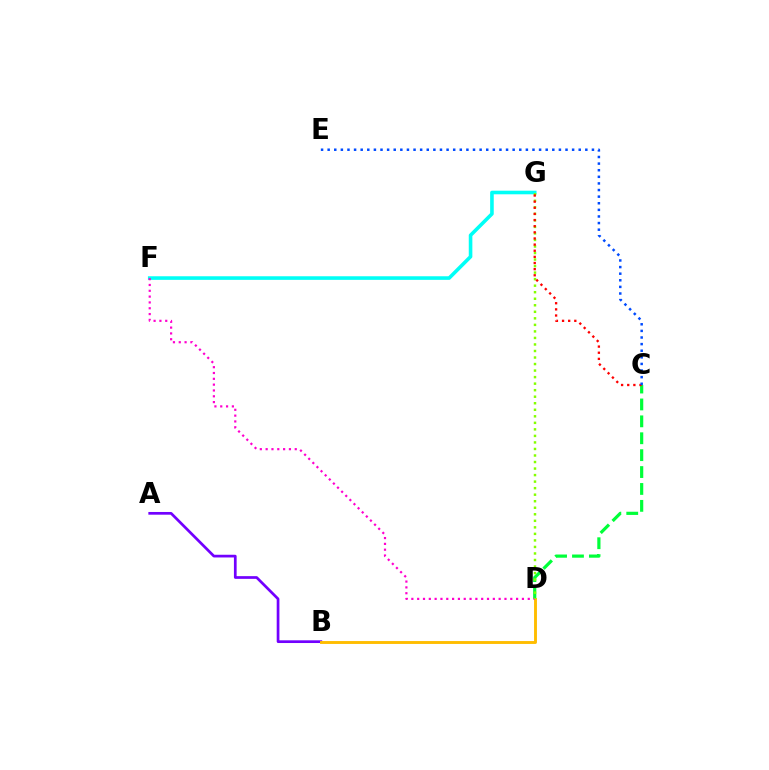{('F', 'G'): [{'color': '#00fff6', 'line_style': 'solid', 'thickness': 2.59}], ('A', 'B'): [{'color': '#7200ff', 'line_style': 'solid', 'thickness': 1.95}], ('C', 'D'): [{'color': '#00ff39', 'line_style': 'dashed', 'thickness': 2.3}], ('B', 'D'): [{'color': '#ffbd00', 'line_style': 'solid', 'thickness': 2.09}], ('D', 'F'): [{'color': '#ff00cf', 'line_style': 'dotted', 'thickness': 1.58}], ('D', 'G'): [{'color': '#84ff00', 'line_style': 'dotted', 'thickness': 1.77}], ('C', 'G'): [{'color': '#ff0000', 'line_style': 'dotted', 'thickness': 1.67}], ('C', 'E'): [{'color': '#004bff', 'line_style': 'dotted', 'thickness': 1.8}]}